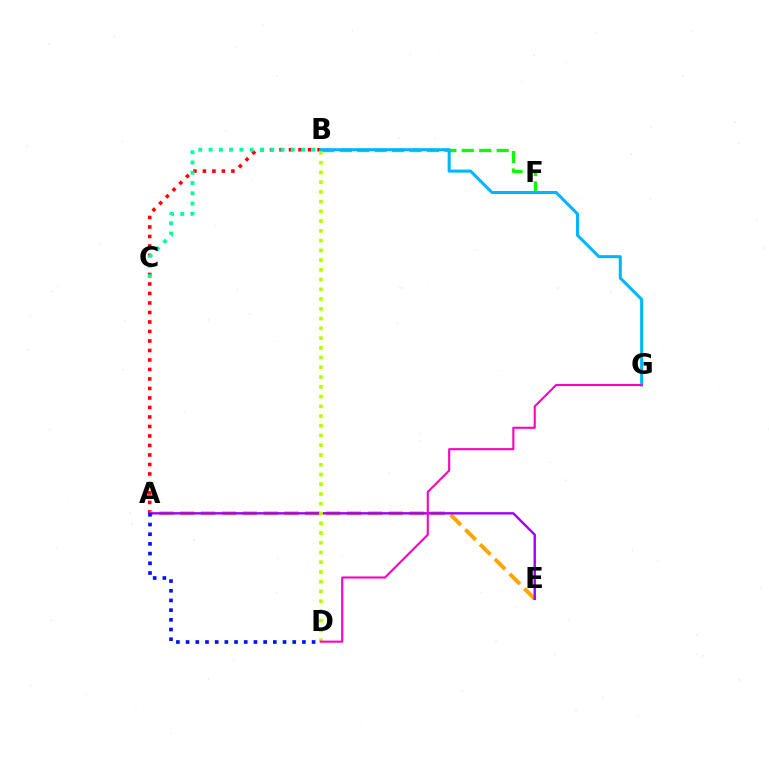{('A', 'B'): [{'color': '#ff0000', 'line_style': 'dotted', 'thickness': 2.58}], ('A', 'E'): [{'color': '#ffa500', 'line_style': 'dashed', 'thickness': 2.84}, {'color': '#9b00ff', 'line_style': 'solid', 'thickness': 1.71}], ('B', 'C'): [{'color': '#00ff9d', 'line_style': 'dotted', 'thickness': 2.79}], ('B', 'F'): [{'color': '#08ff00', 'line_style': 'dashed', 'thickness': 2.37}], ('B', 'D'): [{'color': '#b3ff00', 'line_style': 'dotted', 'thickness': 2.65}], ('B', 'G'): [{'color': '#00b5ff', 'line_style': 'solid', 'thickness': 2.19}], ('D', 'G'): [{'color': '#ff00bd', 'line_style': 'solid', 'thickness': 1.52}], ('A', 'D'): [{'color': '#0010ff', 'line_style': 'dotted', 'thickness': 2.63}]}